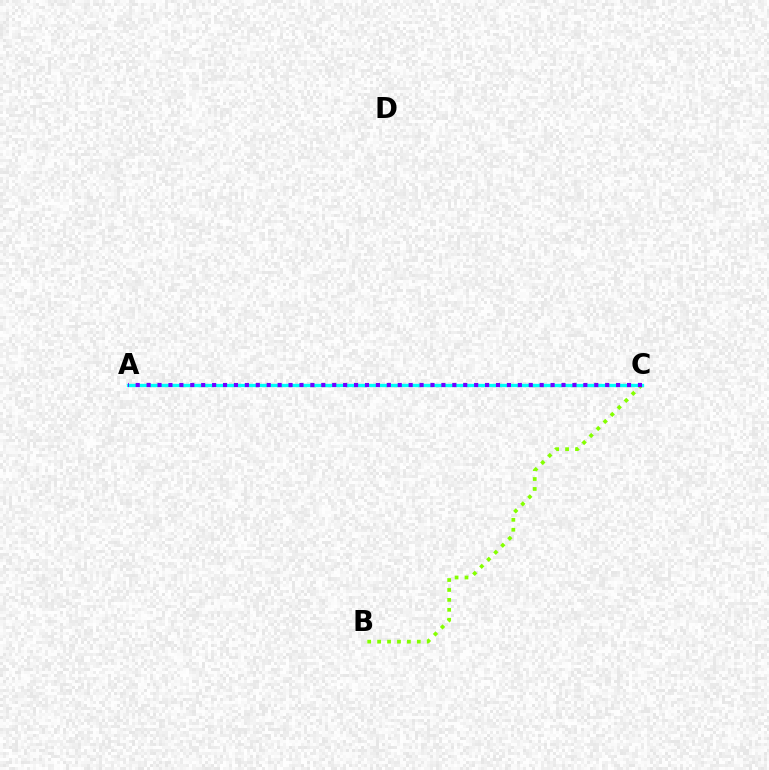{('B', 'C'): [{'color': '#84ff00', 'line_style': 'dotted', 'thickness': 2.7}], ('A', 'C'): [{'color': '#ff0000', 'line_style': 'dotted', 'thickness': 2.22}, {'color': '#00fff6', 'line_style': 'solid', 'thickness': 2.38}, {'color': '#7200ff', 'line_style': 'dotted', 'thickness': 2.97}]}